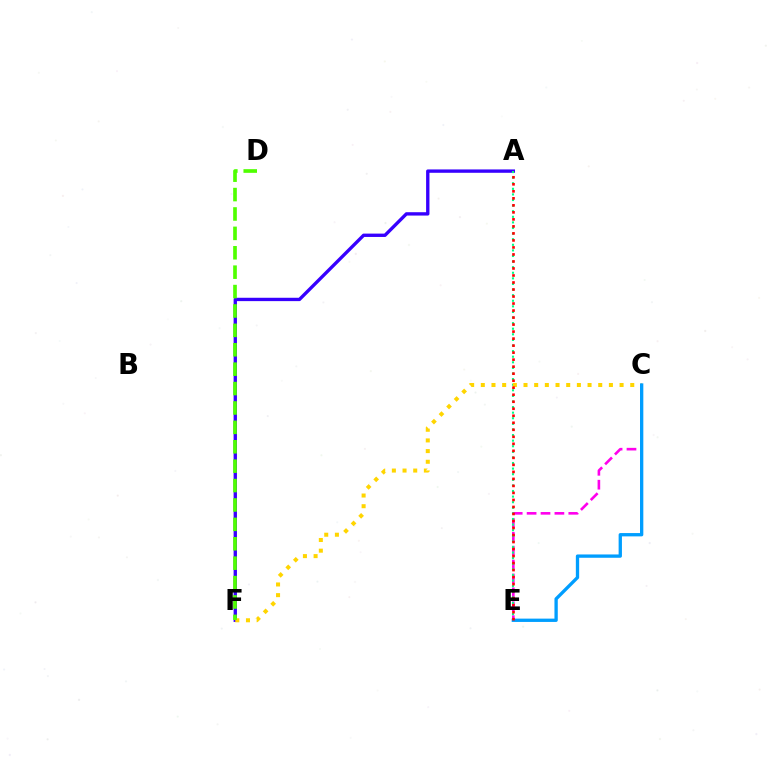{('C', 'E'): [{'color': '#ff00ed', 'line_style': 'dashed', 'thickness': 1.89}, {'color': '#009eff', 'line_style': 'solid', 'thickness': 2.39}], ('A', 'F'): [{'color': '#3700ff', 'line_style': 'solid', 'thickness': 2.41}], ('A', 'E'): [{'color': '#00ff86', 'line_style': 'dotted', 'thickness': 1.52}, {'color': '#ff0000', 'line_style': 'dotted', 'thickness': 1.91}], ('C', 'F'): [{'color': '#ffd500', 'line_style': 'dotted', 'thickness': 2.9}], ('D', 'F'): [{'color': '#4fff00', 'line_style': 'dashed', 'thickness': 2.64}]}